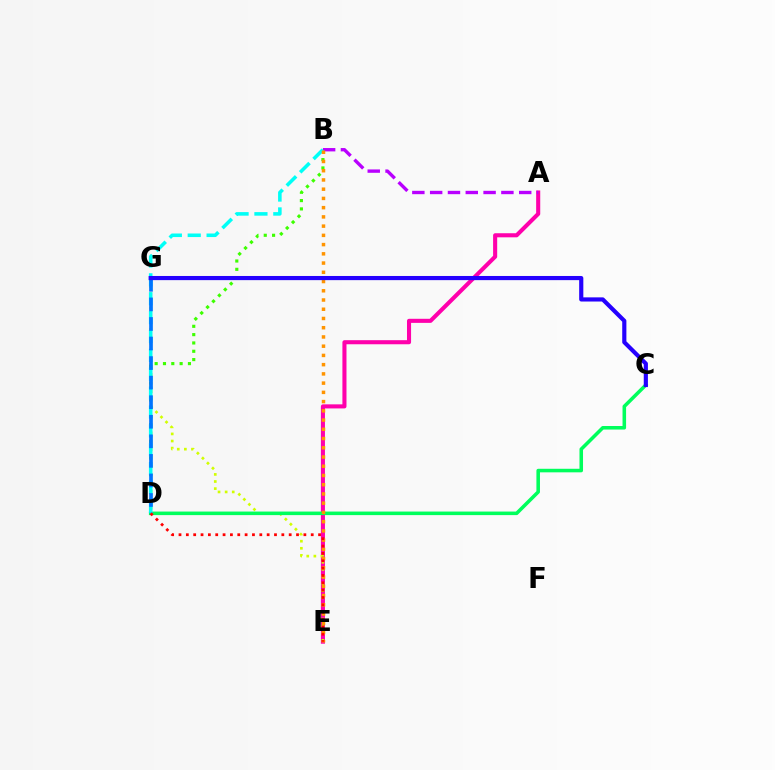{('A', 'E'): [{'color': '#ff00ac', 'line_style': 'solid', 'thickness': 2.94}], ('E', 'G'): [{'color': '#d1ff00', 'line_style': 'dotted', 'thickness': 1.93}], ('C', 'D'): [{'color': '#00ff5c', 'line_style': 'solid', 'thickness': 2.56}], ('B', 'D'): [{'color': '#3dff00', 'line_style': 'dotted', 'thickness': 2.26}, {'color': '#00fff6', 'line_style': 'dashed', 'thickness': 2.57}], ('A', 'B'): [{'color': '#b900ff', 'line_style': 'dashed', 'thickness': 2.42}], ('D', 'G'): [{'color': '#0074ff', 'line_style': 'dashed', 'thickness': 2.66}], ('B', 'E'): [{'color': '#ff9400', 'line_style': 'dotted', 'thickness': 2.51}], ('C', 'G'): [{'color': '#2500ff', 'line_style': 'solid', 'thickness': 2.99}], ('D', 'E'): [{'color': '#ff0000', 'line_style': 'dotted', 'thickness': 2.0}]}